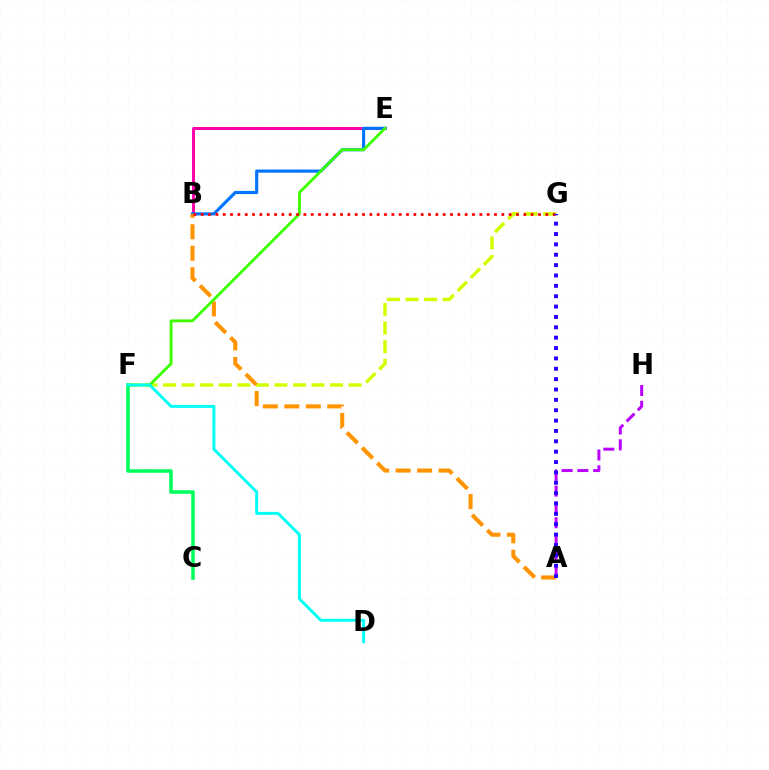{('B', 'E'): [{'color': '#ff00ac', 'line_style': 'solid', 'thickness': 2.14}, {'color': '#0074ff', 'line_style': 'solid', 'thickness': 2.25}], ('A', 'H'): [{'color': '#b900ff', 'line_style': 'dashed', 'thickness': 2.14}], ('F', 'G'): [{'color': '#d1ff00', 'line_style': 'dashed', 'thickness': 2.52}], ('A', 'B'): [{'color': '#ff9400', 'line_style': 'dashed', 'thickness': 2.92}], ('E', 'F'): [{'color': '#3dff00', 'line_style': 'solid', 'thickness': 2.04}], ('B', 'G'): [{'color': '#ff0000', 'line_style': 'dotted', 'thickness': 1.99}], ('A', 'G'): [{'color': '#2500ff', 'line_style': 'dotted', 'thickness': 2.82}], ('C', 'F'): [{'color': '#00ff5c', 'line_style': 'solid', 'thickness': 2.57}], ('D', 'F'): [{'color': '#00fff6', 'line_style': 'solid', 'thickness': 2.13}]}